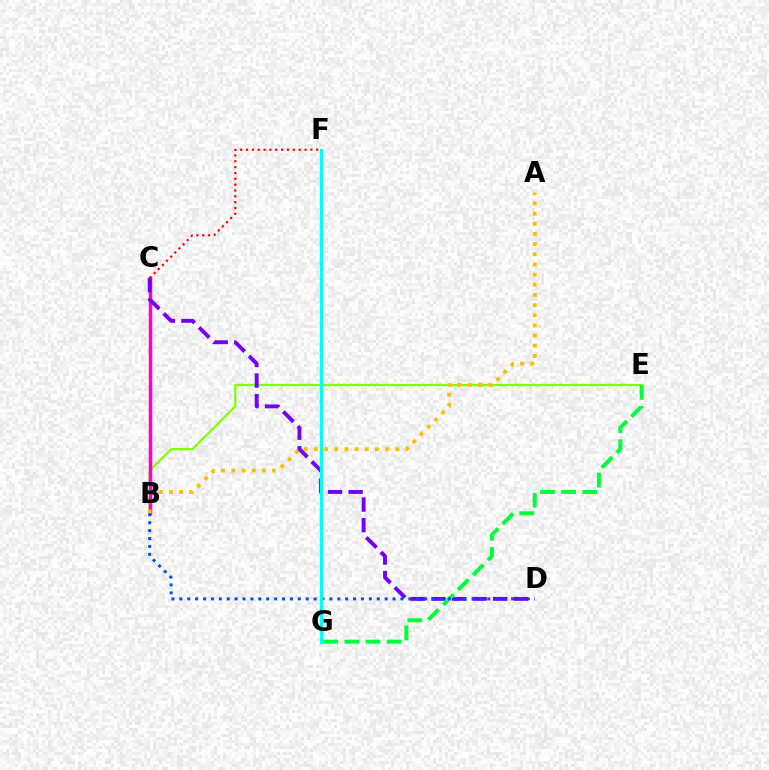{('B', 'E'): [{'color': '#84ff00', 'line_style': 'solid', 'thickness': 1.63}], ('B', 'C'): [{'color': '#ff00cf', 'line_style': 'solid', 'thickness': 2.52}], ('A', 'B'): [{'color': '#ffbd00', 'line_style': 'dotted', 'thickness': 2.76}], ('C', 'D'): [{'color': '#7200ff', 'line_style': 'dashed', 'thickness': 2.8}], ('E', 'G'): [{'color': '#00ff39', 'line_style': 'dashed', 'thickness': 2.87}], ('B', 'D'): [{'color': '#004bff', 'line_style': 'dotted', 'thickness': 2.15}], ('F', 'G'): [{'color': '#00fff6', 'line_style': 'solid', 'thickness': 2.42}], ('C', 'F'): [{'color': '#ff0000', 'line_style': 'dotted', 'thickness': 1.59}]}